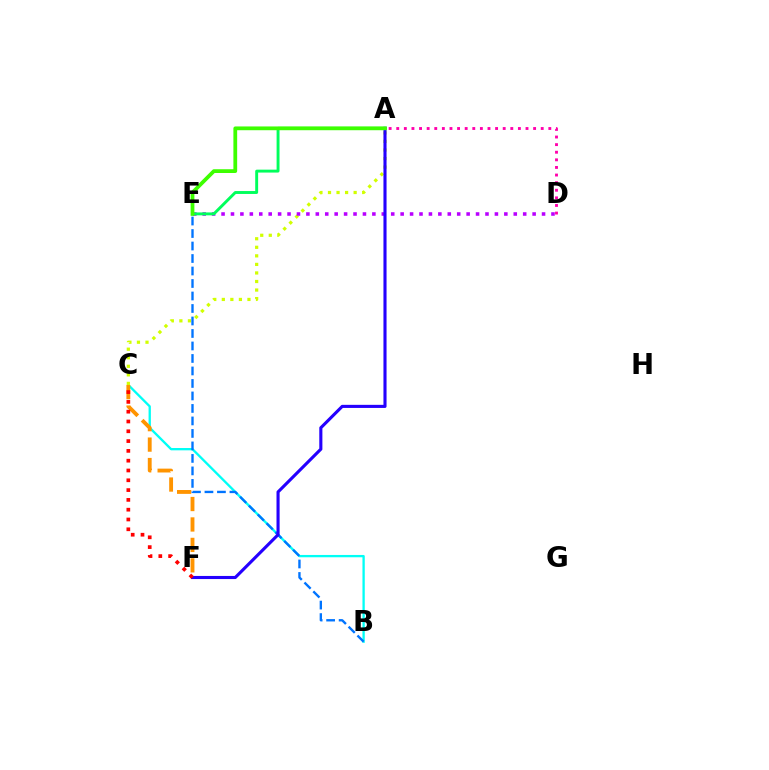{('B', 'C'): [{'color': '#00fff6', 'line_style': 'solid', 'thickness': 1.67}], ('A', 'C'): [{'color': '#d1ff00', 'line_style': 'dotted', 'thickness': 2.32}], ('C', 'F'): [{'color': '#ff9400', 'line_style': 'dashed', 'thickness': 2.78}, {'color': '#ff0000', 'line_style': 'dotted', 'thickness': 2.66}], ('B', 'E'): [{'color': '#0074ff', 'line_style': 'dashed', 'thickness': 1.7}], ('D', 'E'): [{'color': '#b900ff', 'line_style': 'dotted', 'thickness': 2.56}], ('A', 'F'): [{'color': '#2500ff', 'line_style': 'solid', 'thickness': 2.24}], ('A', 'E'): [{'color': '#00ff5c', 'line_style': 'solid', 'thickness': 2.1}, {'color': '#3dff00', 'line_style': 'solid', 'thickness': 2.71}], ('A', 'D'): [{'color': '#ff00ac', 'line_style': 'dotted', 'thickness': 2.07}]}